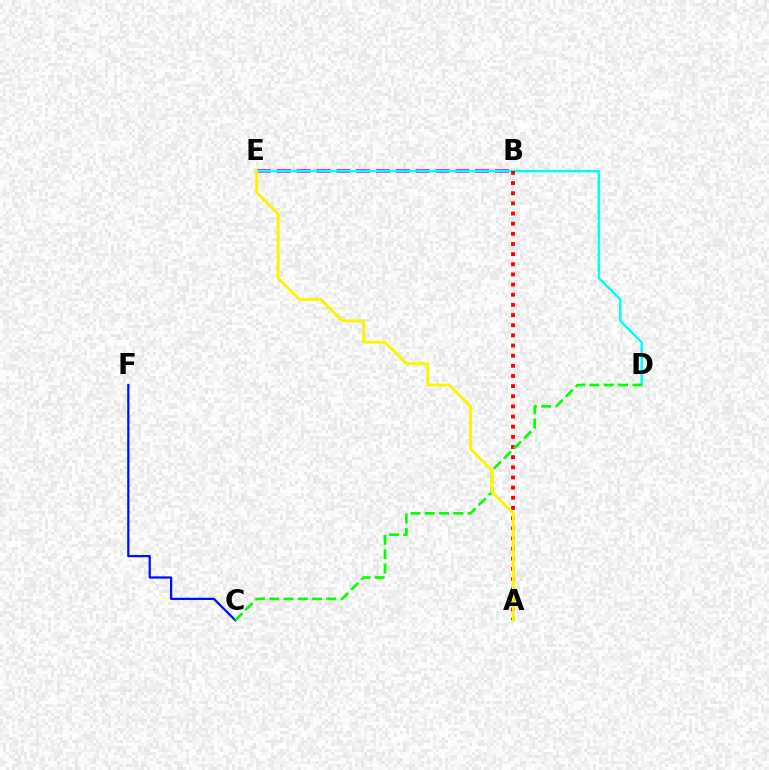{('C', 'F'): [{'color': '#0010ff', 'line_style': 'solid', 'thickness': 1.63}], ('B', 'E'): [{'color': '#ee00ff', 'line_style': 'dashed', 'thickness': 2.7}], ('D', 'E'): [{'color': '#00fff6', 'line_style': 'solid', 'thickness': 1.76}], ('A', 'B'): [{'color': '#ff0000', 'line_style': 'dotted', 'thickness': 2.76}], ('C', 'D'): [{'color': '#08ff00', 'line_style': 'dashed', 'thickness': 1.94}], ('A', 'E'): [{'color': '#fcf500', 'line_style': 'solid', 'thickness': 2.09}]}